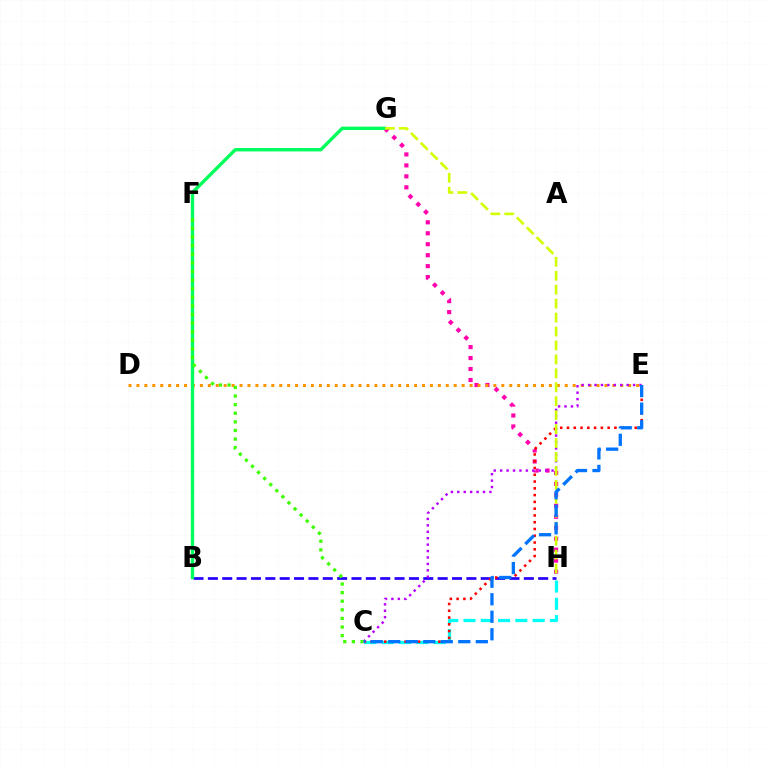{('G', 'H'): [{'color': '#ff00ac', 'line_style': 'dotted', 'thickness': 2.98}, {'color': '#d1ff00', 'line_style': 'dashed', 'thickness': 1.89}], ('C', 'H'): [{'color': '#00fff6', 'line_style': 'dashed', 'thickness': 2.35}], ('B', 'H'): [{'color': '#2500ff', 'line_style': 'dashed', 'thickness': 1.95}], ('C', 'E'): [{'color': '#ff0000', 'line_style': 'dotted', 'thickness': 1.84}, {'color': '#b900ff', 'line_style': 'dotted', 'thickness': 1.75}, {'color': '#0074ff', 'line_style': 'dashed', 'thickness': 2.38}], ('D', 'E'): [{'color': '#ff9400', 'line_style': 'dotted', 'thickness': 2.16}], ('B', 'G'): [{'color': '#00ff5c', 'line_style': 'solid', 'thickness': 2.43}], ('C', 'F'): [{'color': '#3dff00', 'line_style': 'dotted', 'thickness': 2.34}]}